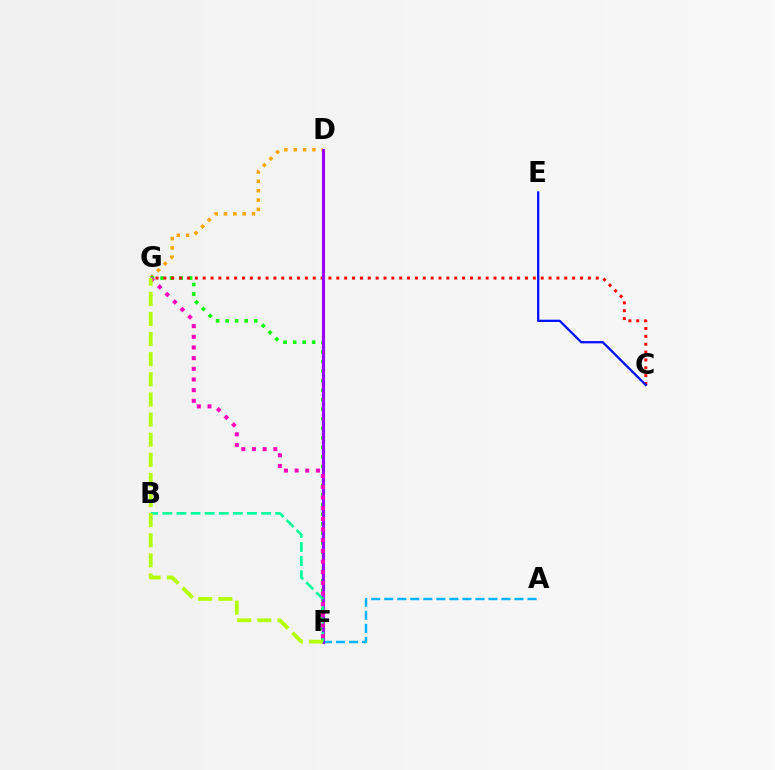{('A', 'F'): [{'color': '#00b5ff', 'line_style': 'dashed', 'thickness': 1.77}], ('D', 'G'): [{'color': '#ffa500', 'line_style': 'dotted', 'thickness': 2.54}], ('F', 'G'): [{'color': '#08ff00', 'line_style': 'dotted', 'thickness': 2.59}, {'color': '#ff00bd', 'line_style': 'dotted', 'thickness': 2.9}, {'color': '#b3ff00', 'line_style': 'dashed', 'thickness': 2.73}], ('C', 'G'): [{'color': '#ff0000', 'line_style': 'dotted', 'thickness': 2.14}], ('D', 'F'): [{'color': '#9b00ff', 'line_style': 'solid', 'thickness': 2.24}], ('B', 'F'): [{'color': '#00ff9d', 'line_style': 'dashed', 'thickness': 1.92}], ('C', 'E'): [{'color': '#0010ff', 'line_style': 'solid', 'thickness': 1.64}]}